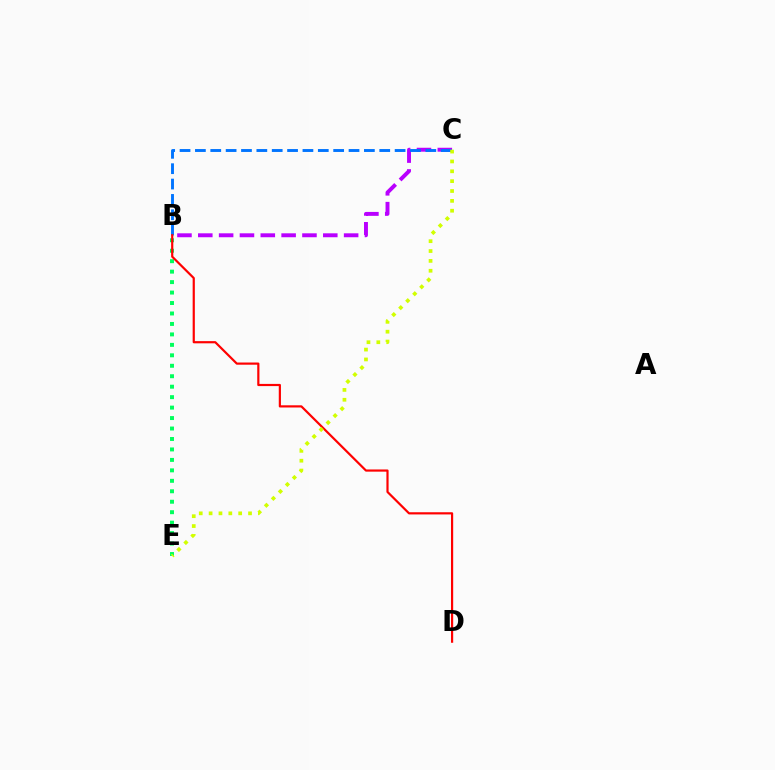{('B', 'C'): [{'color': '#b900ff', 'line_style': 'dashed', 'thickness': 2.83}, {'color': '#0074ff', 'line_style': 'dashed', 'thickness': 2.09}], ('B', 'E'): [{'color': '#00ff5c', 'line_style': 'dotted', 'thickness': 2.84}], ('B', 'D'): [{'color': '#ff0000', 'line_style': 'solid', 'thickness': 1.58}], ('C', 'E'): [{'color': '#d1ff00', 'line_style': 'dotted', 'thickness': 2.68}]}